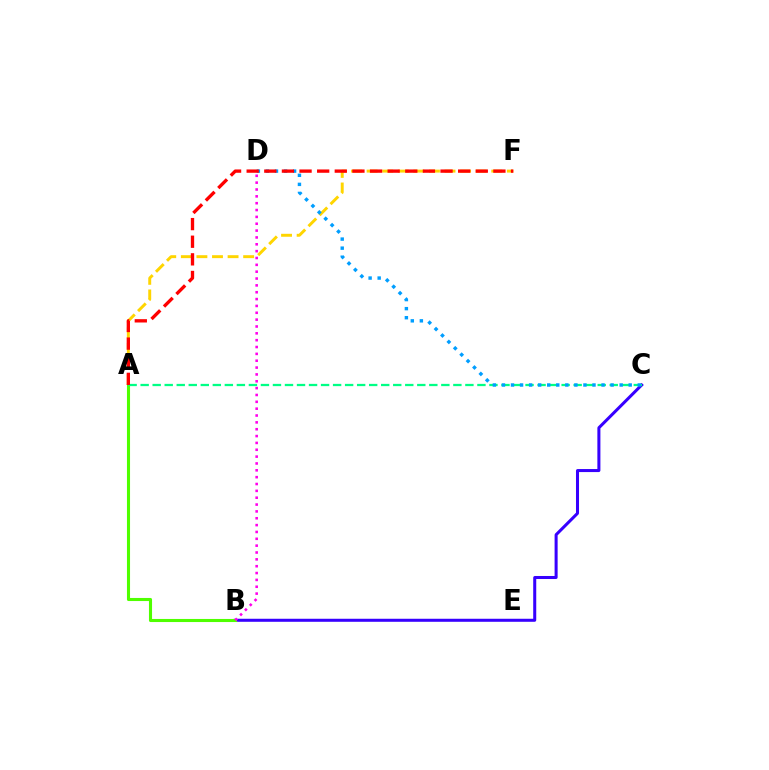{('B', 'C'): [{'color': '#3700ff', 'line_style': 'solid', 'thickness': 2.18}], ('A', 'F'): [{'color': '#ffd500', 'line_style': 'dashed', 'thickness': 2.12}, {'color': '#ff0000', 'line_style': 'dashed', 'thickness': 2.39}], ('A', 'B'): [{'color': '#4fff00', 'line_style': 'solid', 'thickness': 2.22}], ('A', 'C'): [{'color': '#00ff86', 'line_style': 'dashed', 'thickness': 1.63}], ('C', 'D'): [{'color': '#009eff', 'line_style': 'dotted', 'thickness': 2.46}], ('B', 'D'): [{'color': '#ff00ed', 'line_style': 'dotted', 'thickness': 1.86}]}